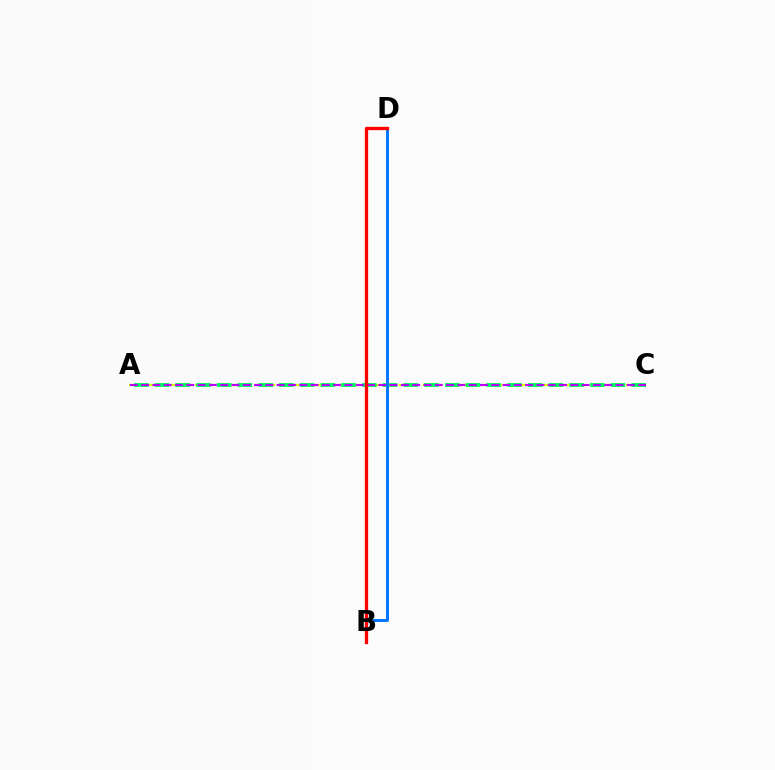{('A', 'C'): [{'color': '#d1ff00', 'line_style': 'dashed', 'thickness': 1.62}, {'color': '#00ff5c', 'line_style': 'dashed', 'thickness': 2.82}, {'color': '#b900ff', 'line_style': 'dashed', 'thickness': 1.53}], ('B', 'D'): [{'color': '#0074ff', 'line_style': 'solid', 'thickness': 2.1}, {'color': '#ff0000', 'line_style': 'solid', 'thickness': 2.38}]}